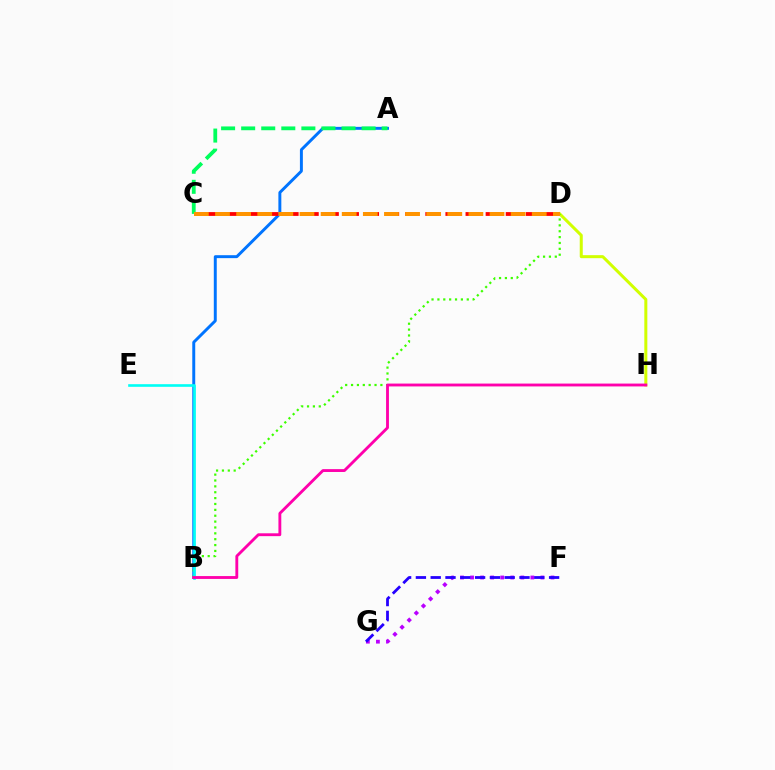{('A', 'B'): [{'color': '#0074ff', 'line_style': 'solid', 'thickness': 2.12}], ('F', 'G'): [{'color': '#b900ff', 'line_style': 'dotted', 'thickness': 2.73}, {'color': '#2500ff', 'line_style': 'dashed', 'thickness': 2.01}], ('D', 'H'): [{'color': '#d1ff00', 'line_style': 'solid', 'thickness': 2.17}], ('C', 'D'): [{'color': '#ff0000', 'line_style': 'dashed', 'thickness': 2.73}, {'color': '#ff9400', 'line_style': 'dashed', 'thickness': 2.87}], ('B', 'D'): [{'color': '#3dff00', 'line_style': 'dotted', 'thickness': 1.6}], ('A', 'C'): [{'color': '#00ff5c', 'line_style': 'dashed', 'thickness': 2.73}], ('B', 'E'): [{'color': '#00fff6', 'line_style': 'solid', 'thickness': 1.89}], ('B', 'H'): [{'color': '#ff00ac', 'line_style': 'solid', 'thickness': 2.05}]}